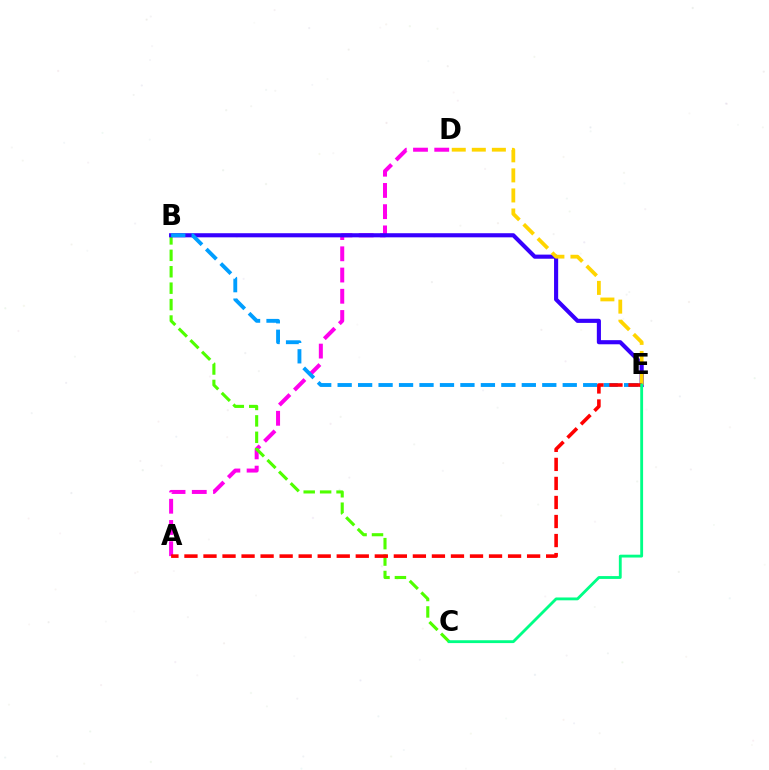{('A', 'D'): [{'color': '#ff00ed', 'line_style': 'dashed', 'thickness': 2.88}], ('B', 'C'): [{'color': '#4fff00', 'line_style': 'dashed', 'thickness': 2.23}], ('B', 'E'): [{'color': '#3700ff', 'line_style': 'solid', 'thickness': 2.96}, {'color': '#009eff', 'line_style': 'dashed', 'thickness': 2.78}], ('D', 'E'): [{'color': '#ffd500', 'line_style': 'dashed', 'thickness': 2.73}], ('A', 'E'): [{'color': '#ff0000', 'line_style': 'dashed', 'thickness': 2.59}], ('C', 'E'): [{'color': '#00ff86', 'line_style': 'solid', 'thickness': 2.05}]}